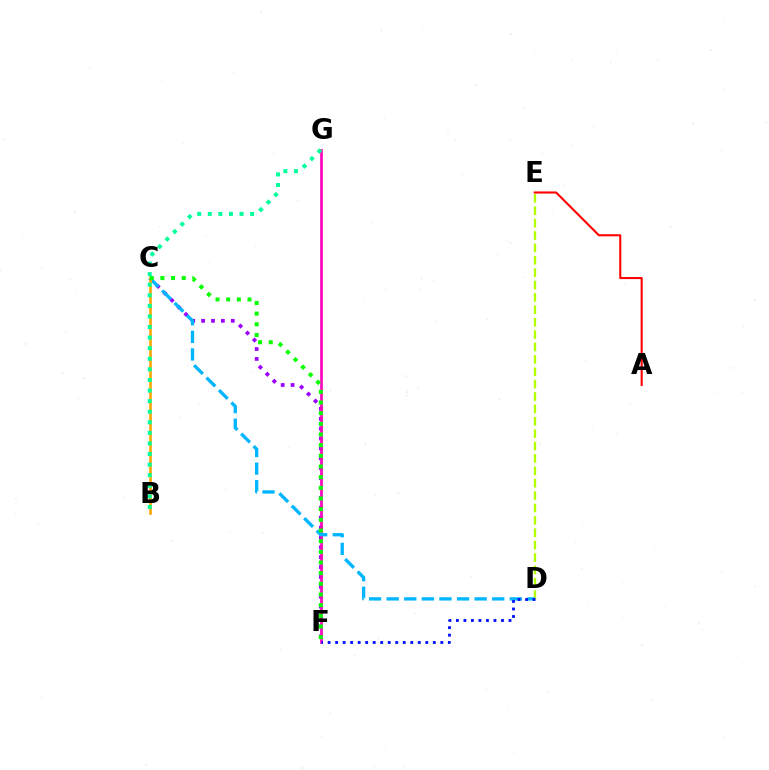{('C', 'F'): [{'color': '#9b00ff', 'line_style': 'dotted', 'thickness': 2.69}, {'color': '#08ff00', 'line_style': 'dotted', 'thickness': 2.9}], ('D', 'E'): [{'color': '#b3ff00', 'line_style': 'dashed', 'thickness': 1.68}], ('A', 'E'): [{'color': '#ff0000', 'line_style': 'solid', 'thickness': 1.5}], ('F', 'G'): [{'color': '#ff00bd', 'line_style': 'solid', 'thickness': 1.91}], ('C', 'D'): [{'color': '#00b5ff', 'line_style': 'dashed', 'thickness': 2.39}], ('B', 'C'): [{'color': '#ffa500', 'line_style': 'solid', 'thickness': 1.89}], ('D', 'F'): [{'color': '#0010ff', 'line_style': 'dotted', 'thickness': 2.04}], ('B', 'G'): [{'color': '#00ff9d', 'line_style': 'dotted', 'thickness': 2.88}]}